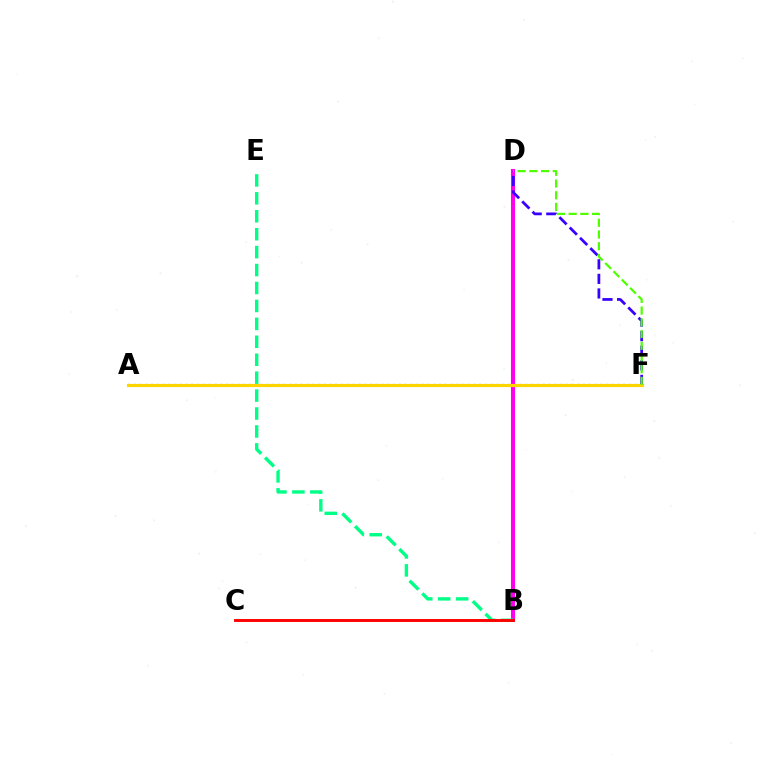{('B', 'D'): [{'color': '#ff00ed', 'line_style': 'solid', 'thickness': 2.93}], ('A', 'F'): [{'color': '#009eff', 'line_style': 'dotted', 'thickness': 1.56}, {'color': '#ffd500', 'line_style': 'solid', 'thickness': 2.27}], ('D', 'F'): [{'color': '#3700ff', 'line_style': 'dashed', 'thickness': 1.98}, {'color': '#4fff00', 'line_style': 'dashed', 'thickness': 1.59}], ('B', 'E'): [{'color': '#00ff86', 'line_style': 'dashed', 'thickness': 2.44}], ('B', 'C'): [{'color': '#ff0000', 'line_style': 'solid', 'thickness': 2.1}]}